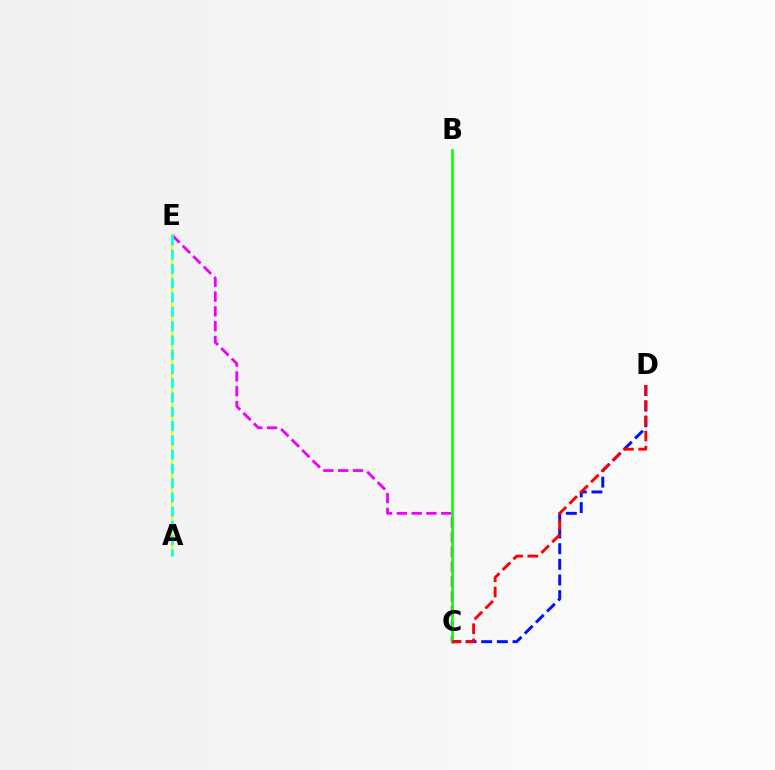{('C', 'D'): [{'color': '#0010ff', 'line_style': 'dashed', 'thickness': 2.13}, {'color': '#ff0000', 'line_style': 'dashed', 'thickness': 2.07}], ('C', 'E'): [{'color': '#ee00ff', 'line_style': 'dashed', 'thickness': 2.01}], ('A', 'E'): [{'color': '#fcf500', 'line_style': 'solid', 'thickness': 1.61}, {'color': '#00fff6', 'line_style': 'dashed', 'thickness': 1.94}], ('B', 'C'): [{'color': '#08ff00', 'line_style': 'solid', 'thickness': 1.9}]}